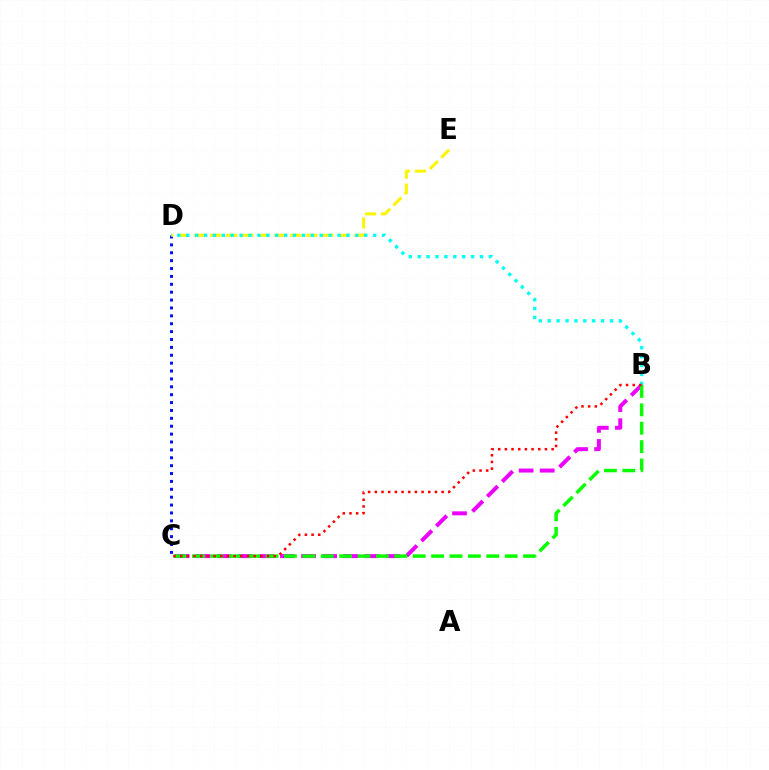{('C', 'D'): [{'color': '#0010ff', 'line_style': 'dotted', 'thickness': 2.14}], ('B', 'C'): [{'color': '#ee00ff', 'line_style': 'dashed', 'thickness': 2.86}, {'color': '#08ff00', 'line_style': 'dashed', 'thickness': 2.5}, {'color': '#ff0000', 'line_style': 'dotted', 'thickness': 1.81}], ('D', 'E'): [{'color': '#fcf500', 'line_style': 'dashed', 'thickness': 2.18}], ('B', 'D'): [{'color': '#00fff6', 'line_style': 'dotted', 'thickness': 2.42}]}